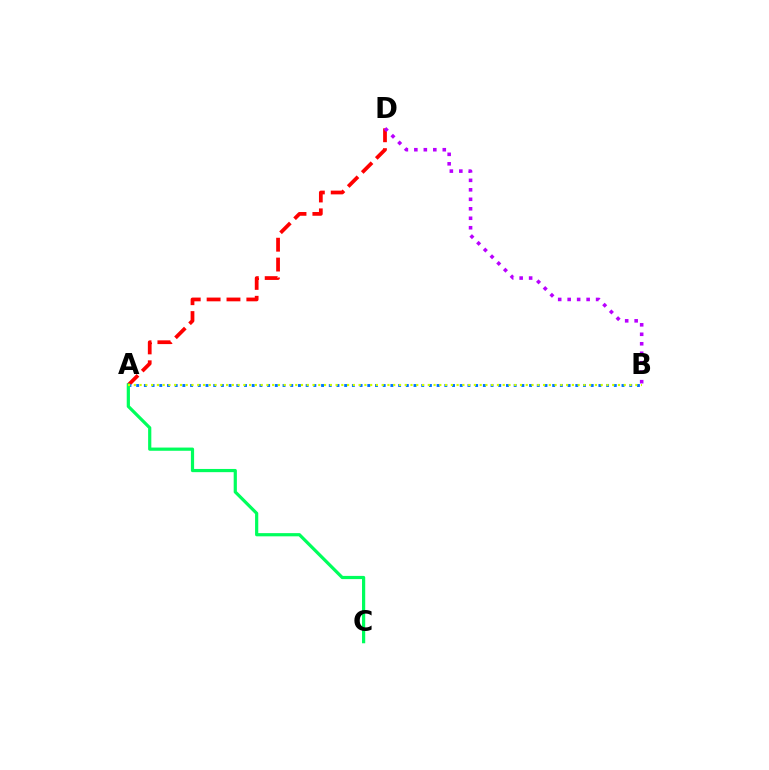{('A', 'D'): [{'color': '#ff0000', 'line_style': 'dashed', 'thickness': 2.7}], ('A', 'B'): [{'color': '#0074ff', 'line_style': 'dotted', 'thickness': 2.09}, {'color': '#d1ff00', 'line_style': 'dotted', 'thickness': 1.57}], ('A', 'C'): [{'color': '#00ff5c', 'line_style': 'solid', 'thickness': 2.31}], ('B', 'D'): [{'color': '#b900ff', 'line_style': 'dotted', 'thickness': 2.58}]}